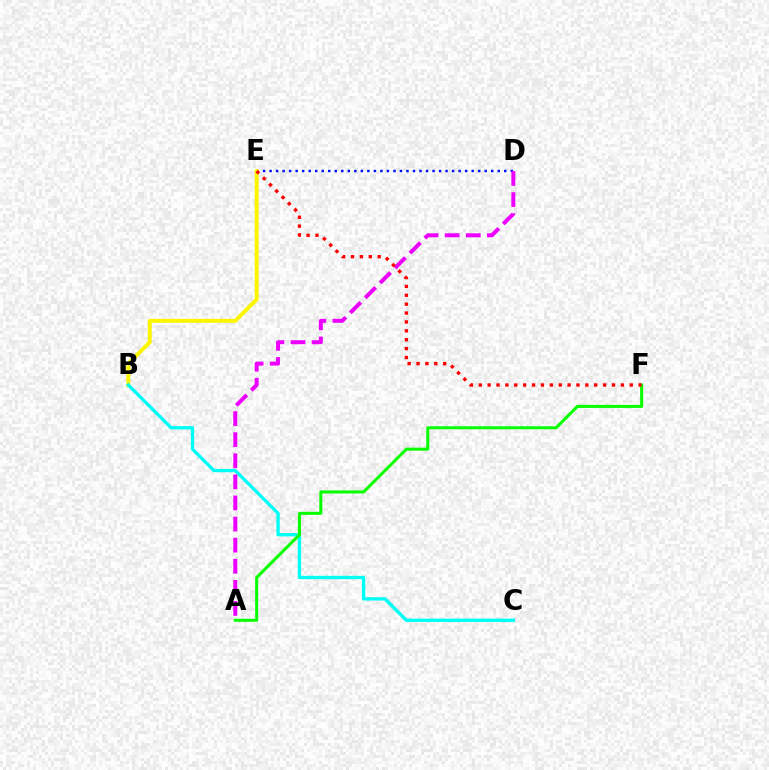{('D', 'E'): [{'color': '#0010ff', 'line_style': 'dotted', 'thickness': 1.77}], ('B', 'E'): [{'color': '#fcf500', 'line_style': 'solid', 'thickness': 2.85}], ('B', 'C'): [{'color': '#00fff6', 'line_style': 'solid', 'thickness': 2.4}], ('A', 'F'): [{'color': '#08ff00', 'line_style': 'solid', 'thickness': 2.19}], ('A', 'D'): [{'color': '#ee00ff', 'line_style': 'dashed', 'thickness': 2.87}], ('E', 'F'): [{'color': '#ff0000', 'line_style': 'dotted', 'thickness': 2.41}]}